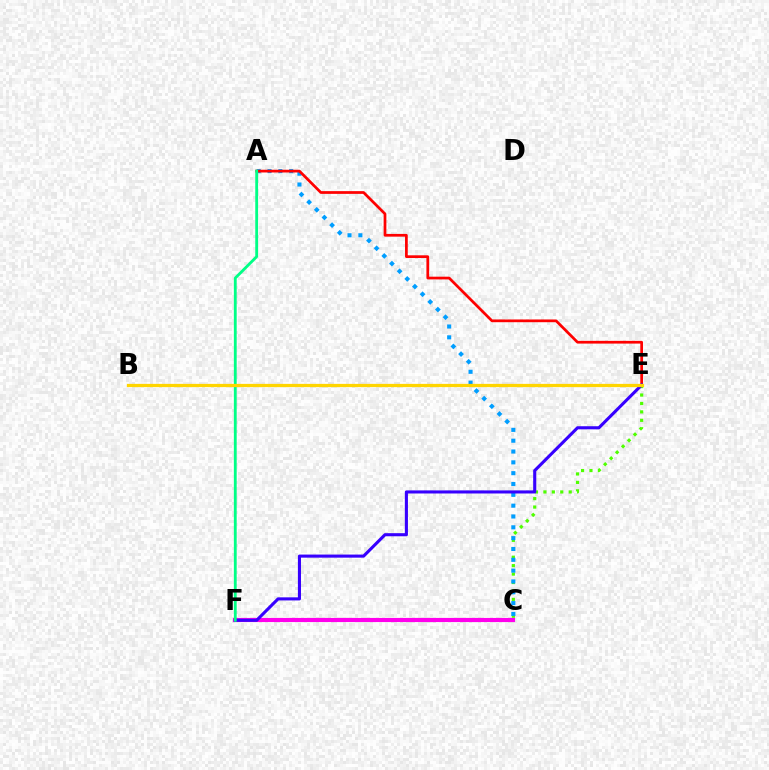{('C', 'E'): [{'color': '#4fff00', 'line_style': 'dotted', 'thickness': 2.29}], ('A', 'C'): [{'color': '#009eff', 'line_style': 'dotted', 'thickness': 2.94}], ('A', 'E'): [{'color': '#ff0000', 'line_style': 'solid', 'thickness': 1.97}], ('C', 'F'): [{'color': '#ff00ed', 'line_style': 'solid', 'thickness': 2.97}], ('E', 'F'): [{'color': '#3700ff', 'line_style': 'solid', 'thickness': 2.23}], ('A', 'F'): [{'color': '#00ff86', 'line_style': 'solid', 'thickness': 2.04}], ('B', 'E'): [{'color': '#ffd500', 'line_style': 'solid', 'thickness': 2.34}]}